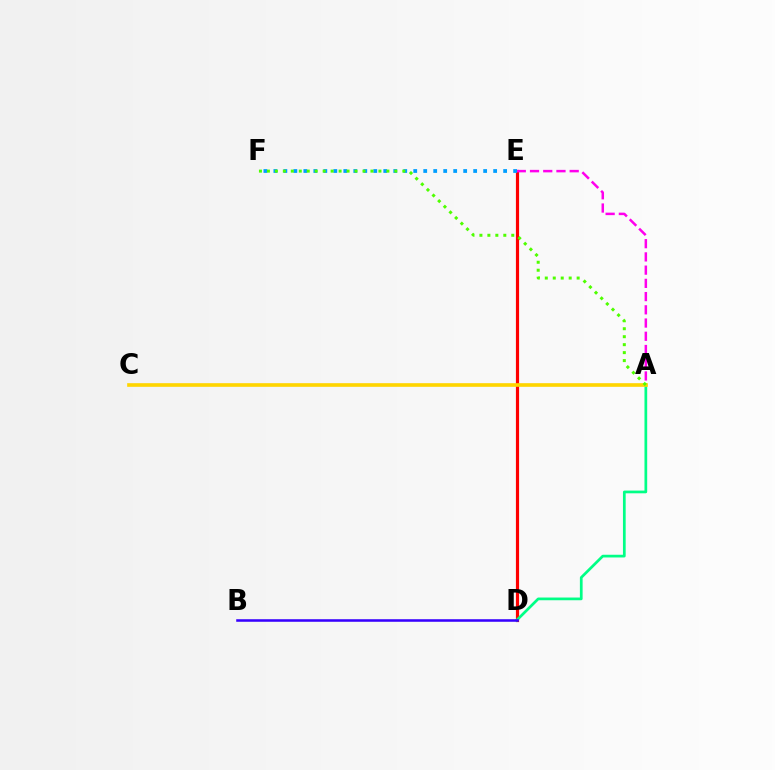{('D', 'E'): [{'color': '#ff0000', 'line_style': 'solid', 'thickness': 2.28}], ('A', 'D'): [{'color': '#00ff86', 'line_style': 'solid', 'thickness': 1.96}], ('A', 'E'): [{'color': '#ff00ed', 'line_style': 'dashed', 'thickness': 1.8}], ('E', 'F'): [{'color': '#009eff', 'line_style': 'dotted', 'thickness': 2.71}], ('A', 'C'): [{'color': '#ffd500', 'line_style': 'solid', 'thickness': 2.62}], ('A', 'F'): [{'color': '#4fff00', 'line_style': 'dotted', 'thickness': 2.16}], ('B', 'D'): [{'color': '#3700ff', 'line_style': 'solid', 'thickness': 1.83}]}